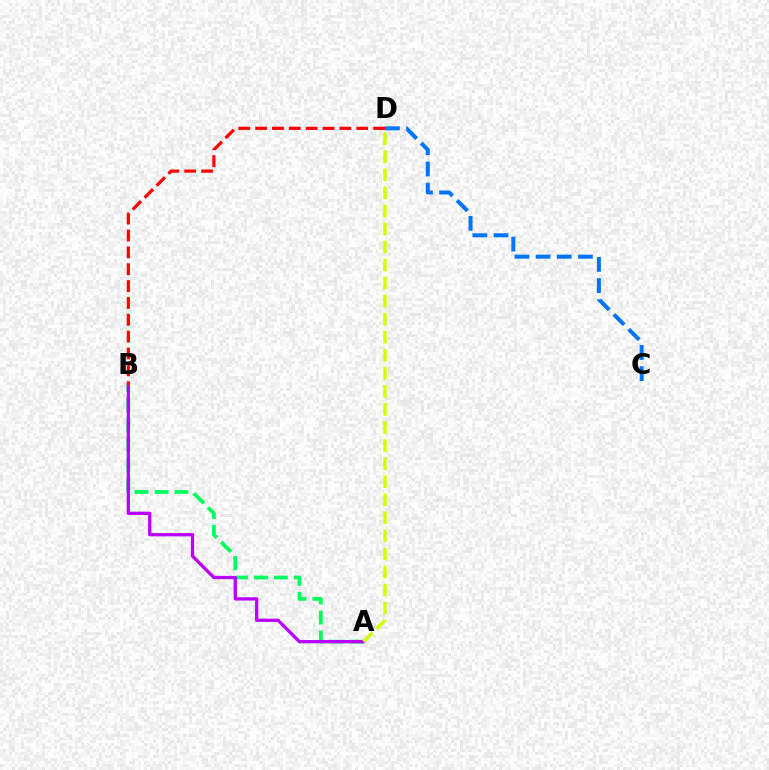{('A', 'B'): [{'color': '#00ff5c', 'line_style': 'dashed', 'thickness': 2.72}, {'color': '#b900ff', 'line_style': 'solid', 'thickness': 2.36}], ('B', 'D'): [{'color': '#ff0000', 'line_style': 'dashed', 'thickness': 2.29}], ('A', 'D'): [{'color': '#d1ff00', 'line_style': 'dashed', 'thickness': 2.45}], ('C', 'D'): [{'color': '#0074ff', 'line_style': 'dashed', 'thickness': 2.88}]}